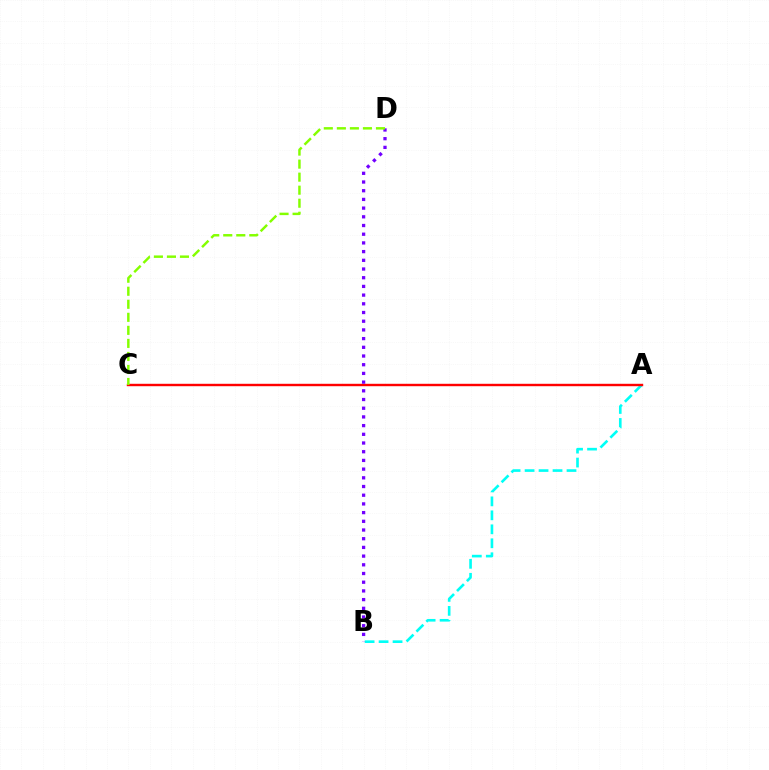{('A', 'B'): [{'color': '#00fff6', 'line_style': 'dashed', 'thickness': 1.9}], ('A', 'C'): [{'color': '#ff0000', 'line_style': 'solid', 'thickness': 1.74}], ('B', 'D'): [{'color': '#7200ff', 'line_style': 'dotted', 'thickness': 2.36}], ('C', 'D'): [{'color': '#84ff00', 'line_style': 'dashed', 'thickness': 1.77}]}